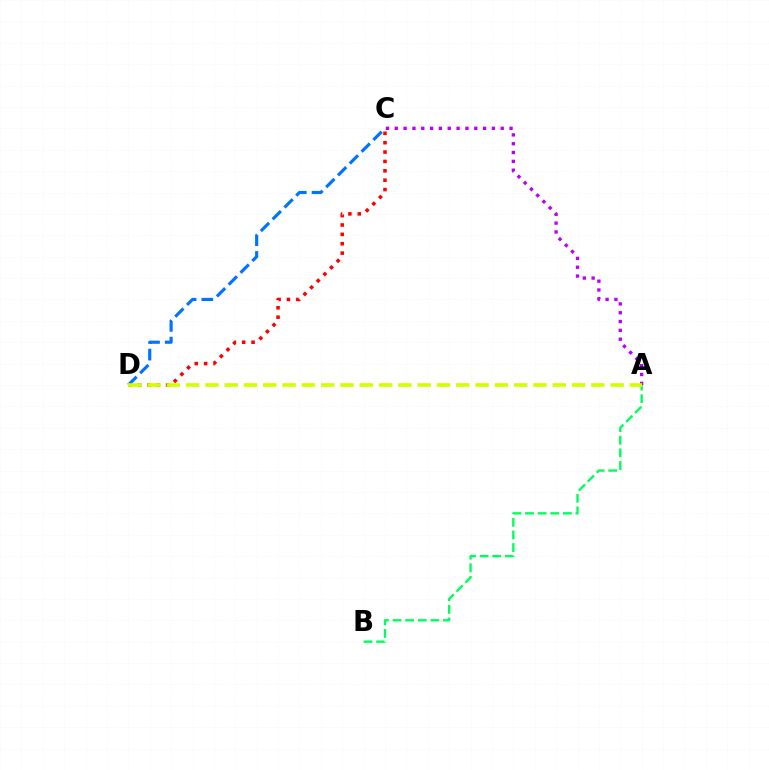{('C', 'D'): [{'color': '#ff0000', 'line_style': 'dotted', 'thickness': 2.55}, {'color': '#0074ff', 'line_style': 'dashed', 'thickness': 2.27}], ('A', 'B'): [{'color': '#00ff5c', 'line_style': 'dashed', 'thickness': 1.71}], ('A', 'C'): [{'color': '#b900ff', 'line_style': 'dotted', 'thickness': 2.4}], ('A', 'D'): [{'color': '#d1ff00', 'line_style': 'dashed', 'thickness': 2.62}]}